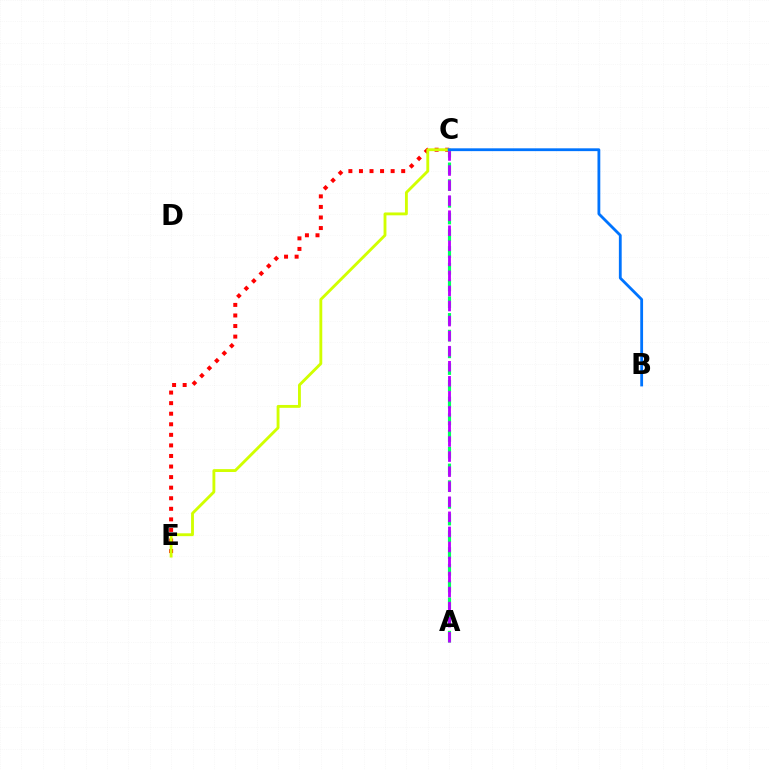{('A', 'C'): [{'color': '#00ff5c', 'line_style': 'dashed', 'thickness': 2.27}, {'color': '#b900ff', 'line_style': 'dashed', 'thickness': 2.05}], ('C', 'E'): [{'color': '#ff0000', 'line_style': 'dotted', 'thickness': 2.87}, {'color': '#d1ff00', 'line_style': 'solid', 'thickness': 2.06}], ('B', 'C'): [{'color': '#0074ff', 'line_style': 'solid', 'thickness': 2.02}]}